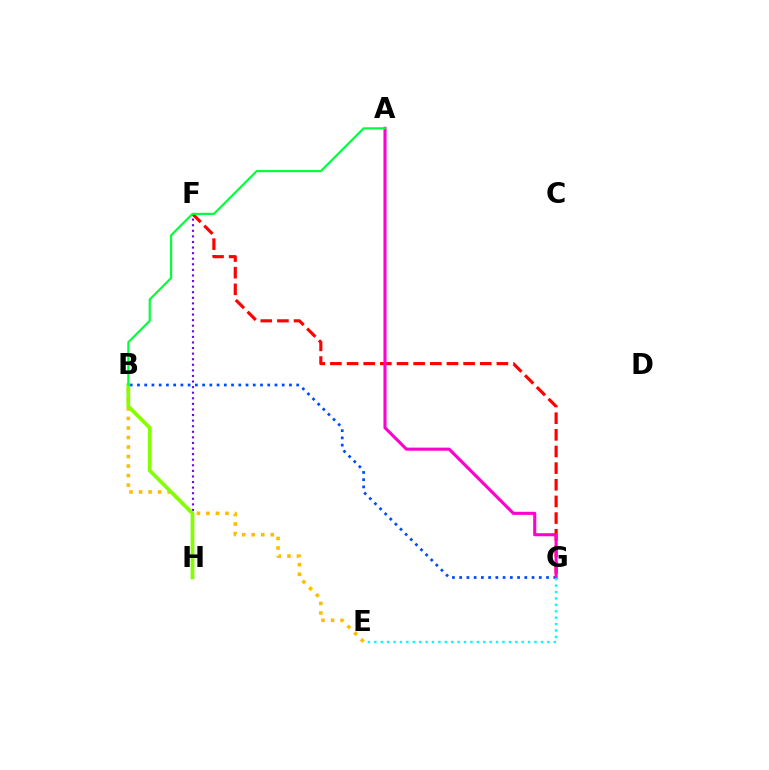{('B', 'E'): [{'color': '#ffbd00', 'line_style': 'dotted', 'thickness': 2.59}], ('B', 'G'): [{'color': '#004bff', 'line_style': 'dotted', 'thickness': 1.97}], ('F', 'G'): [{'color': '#ff0000', 'line_style': 'dashed', 'thickness': 2.26}], ('A', 'G'): [{'color': '#ff00cf', 'line_style': 'solid', 'thickness': 2.23}], ('F', 'H'): [{'color': '#7200ff', 'line_style': 'dotted', 'thickness': 1.52}], ('B', 'H'): [{'color': '#84ff00', 'line_style': 'solid', 'thickness': 2.67}], ('A', 'B'): [{'color': '#00ff39', 'line_style': 'solid', 'thickness': 1.54}], ('E', 'G'): [{'color': '#00fff6', 'line_style': 'dotted', 'thickness': 1.74}]}